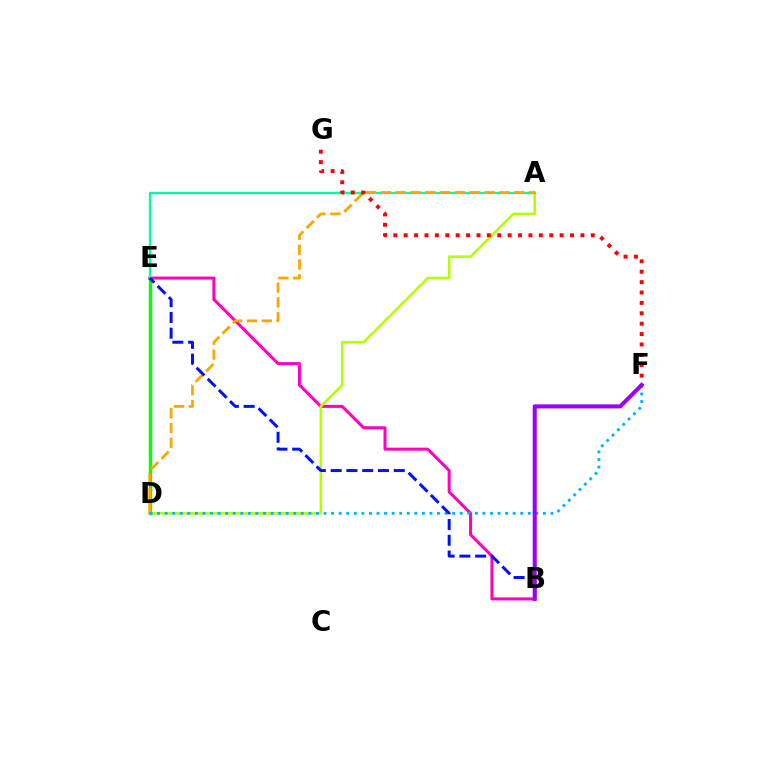{('B', 'E'): [{'color': '#ff00bd', 'line_style': 'solid', 'thickness': 2.17}, {'color': '#0010ff', 'line_style': 'dashed', 'thickness': 2.14}], ('A', 'D'): [{'color': '#b3ff00', 'line_style': 'solid', 'thickness': 1.85}, {'color': '#ffa500', 'line_style': 'dashed', 'thickness': 2.01}], ('D', 'E'): [{'color': '#08ff00', 'line_style': 'solid', 'thickness': 2.47}], ('A', 'E'): [{'color': '#00ff9d', 'line_style': 'solid', 'thickness': 1.69}], ('F', 'G'): [{'color': '#ff0000', 'line_style': 'dotted', 'thickness': 2.82}], ('D', 'F'): [{'color': '#00b5ff', 'line_style': 'dotted', 'thickness': 2.06}], ('B', 'F'): [{'color': '#9b00ff', 'line_style': 'solid', 'thickness': 2.93}]}